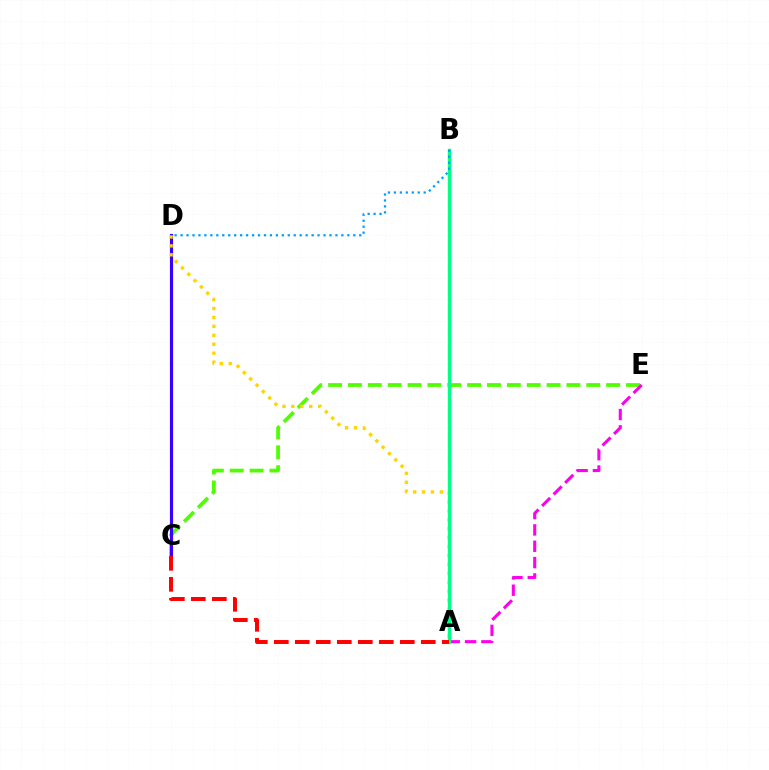{('C', 'E'): [{'color': '#4fff00', 'line_style': 'dashed', 'thickness': 2.7}], ('C', 'D'): [{'color': '#3700ff', 'line_style': 'solid', 'thickness': 2.27}], ('A', 'D'): [{'color': '#ffd500', 'line_style': 'dotted', 'thickness': 2.43}], ('A', 'E'): [{'color': '#ff00ed', 'line_style': 'dashed', 'thickness': 2.22}], ('A', 'B'): [{'color': '#00ff86', 'line_style': 'solid', 'thickness': 2.44}], ('A', 'C'): [{'color': '#ff0000', 'line_style': 'dashed', 'thickness': 2.85}], ('B', 'D'): [{'color': '#009eff', 'line_style': 'dotted', 'thickness': 1.62}]}